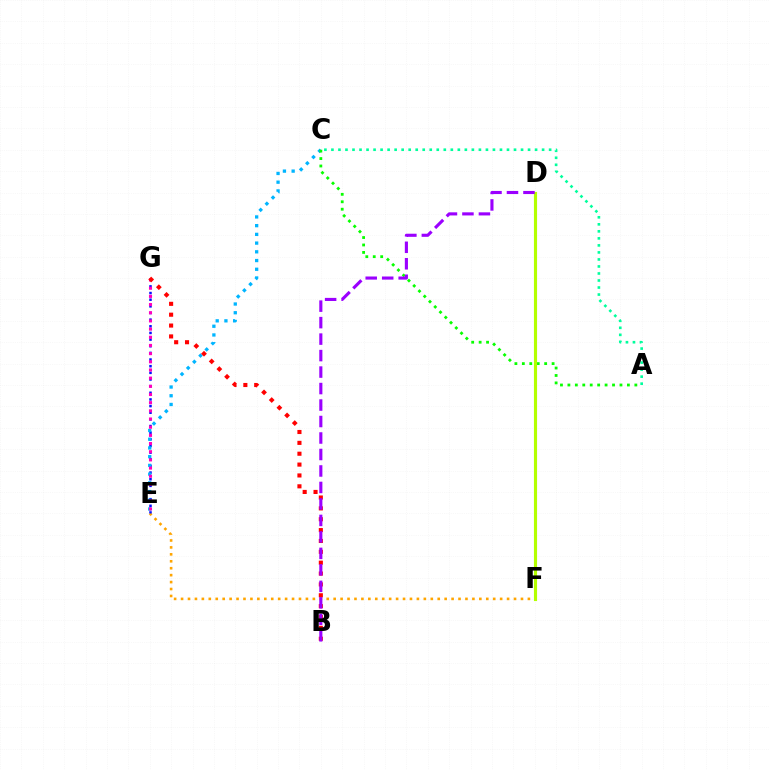{('E', 'F'): [{'color': '#ffa500', 'line_style': 'dotted', 'thickness': 1.88}], ('E', 'G'): [{'color': '#0010ff', 'line_style': 'dotted', 'thickness': 1.81}, {'color': '#ff00bd', 'line_style': 'dotted', 'thickness': 2.22}], ('C', 'E'): [{'color': '#00b5ff', 'line_style': 'dotted', 'thickness': 2.37}], ('B', 'G'): [{'color': '#ff0000', 'line_style': 'dotted', 'thickness': 2.95}], ('A', 'C'): [{'color': '#08ff00', 'line_style': 'dotted', 'thickness': 2.02}, {'color': '#00ff9d', 'line_style': 'dotted', 'thickness': 1.91}], ('D', 'F'): [{'color': '#b3ff00', 'line_style': 'solid', 'thickness': 2.26}], ('B', 'D'): [{'color': '#9b00ff', 'line_style': 'dashed', 'thickness': 2.24}]}